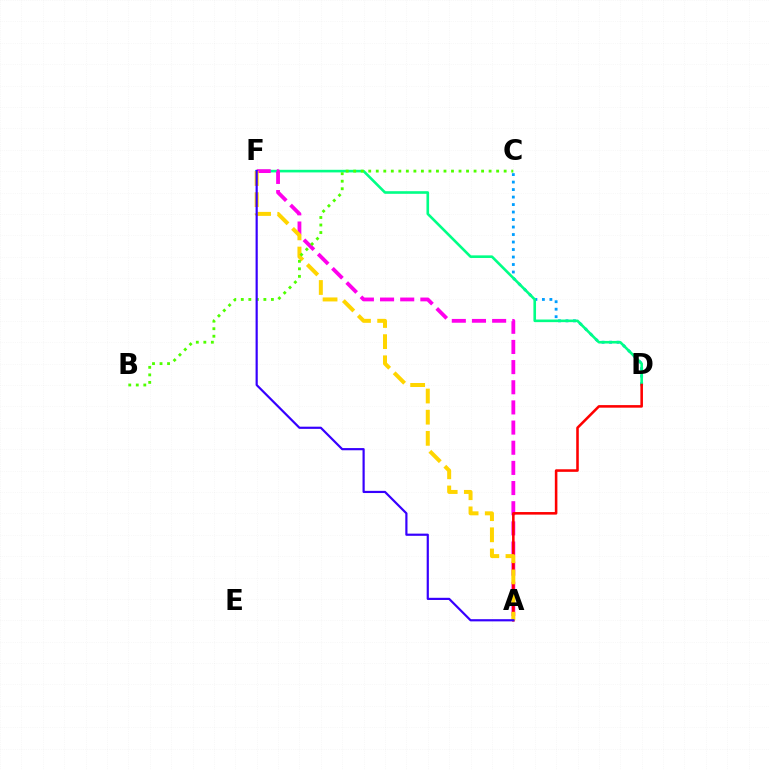{('C', 'D'): [{'color': '#009eff', 'line_style': 'dotted', 'thickness': 2.04}], ('D', 'F'): [{'color': '#00ff86', 'line_style': 'solid', 'thickness': 1.88}], ('A', 'F'): [{'color': '#ff00ed', 'line_style': 'dashed', 'thickness': 2.74}, {'color': '#ffd500', 'line_style': 'dashed', 'thickness': 2.87}, {'color': '#3700ff', 'line_style': 'solid', 'thickness': 1.57}], ('A', 'D'): [{'color': '#ff0000', 'line_style': 'solid', 'thickness': 1.85}], ('B', 'C'): [{'color': '#4fff00', 'line_style': 'dotted', 'thickness': 2.04}]}